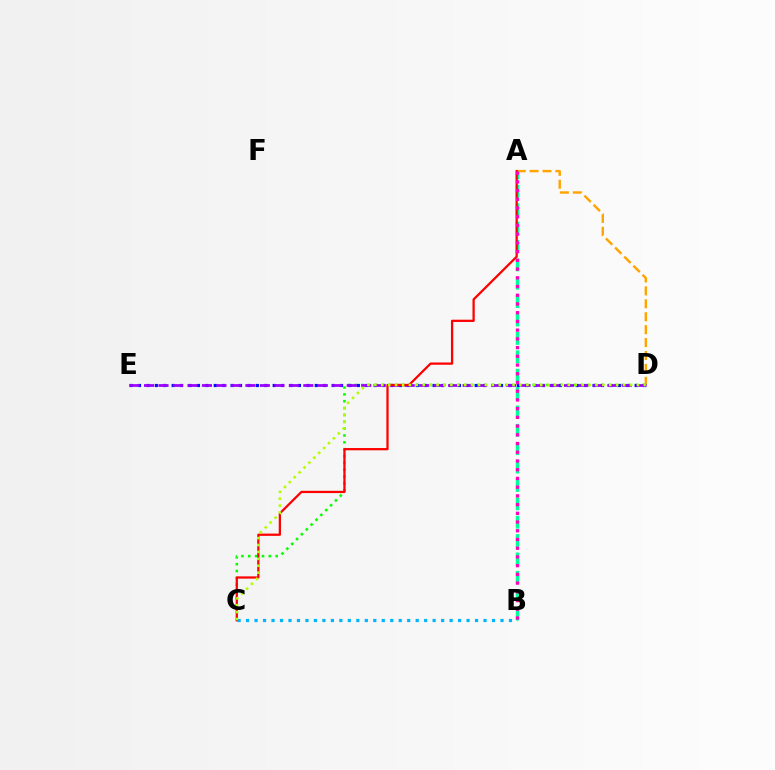{('A', 'D'): [{'color': '#ffa500', 'line_style': 'dashed', 'thickness': 1.76}], ('C', 'D'): [{'color': '#08ff00', 'line_style': 'dotted', 'thickness': 1.86}, {'color': '#b3ff00', 'line_style': 'dotted', 'thickness': 1.88}], ('A', 'B'): [{'color': '#00ff9d', 'line_style': 'dashed', 'thickness': 2.5}, {'color': '#ff00bd', 'line_style': 'dotted', 'thickness': 2.37}], ('D', 'E'): [{'color': '#0010ff', 'line_style': 'dotted', 'thickness': 2.29}, {'color': '#9b00ff', 'line_style': 'dashed', 'thickness': 1.97}], ('B', 'C'): [{'color': '#00b5ff', 'line_style': 'dotted', 'thickness': 2.3}], ('A', 'C'): [{'color': '#ff0000', 'line_style': 'solid', 'thickness': 1.62}]}